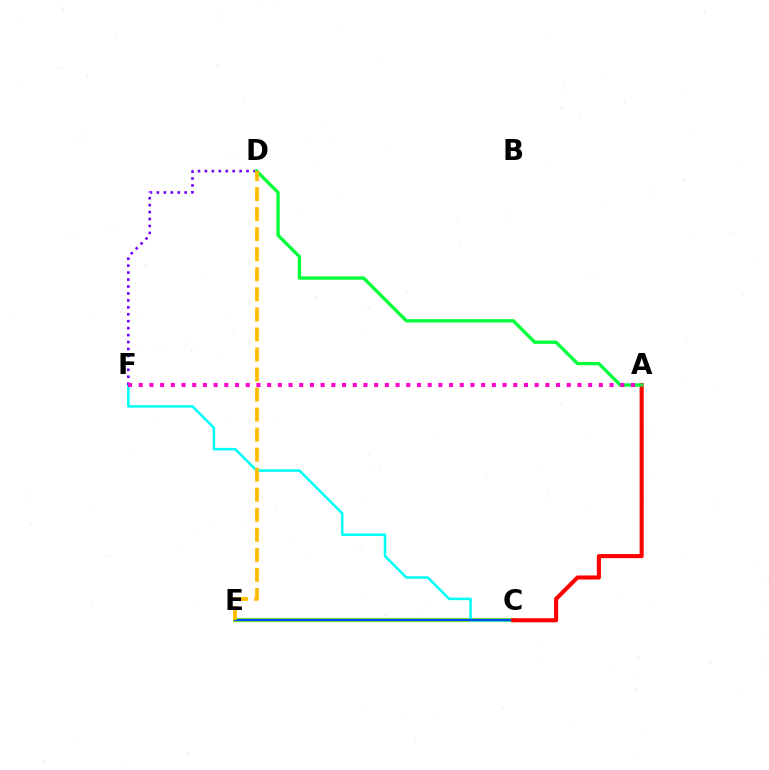{('C', 'E'): [{'color': '#84ff00', 'line_style': 'solid', 'thickness': 2.99}, {'color': '#004bff', 'line_style': 'solid', 'thickness': 1.72}], ('C', 'F'): [{'color': '#00fff6', 'line_style': 'solid', 'thickness': 1.83}], ('D', 'F'): [{'color': '#7200ff', 'line_style': 'dotted', 'thickness': 1.89}], ('A', 'C'): [{'color': '#ff0000', 'line_style': 'solid', 'thickness': 2.95}], ('A', 'D'): [{'color': '#00ff39', 'line_style': 'solid', 'thickness': 2.38}], ('D', 'E'): [{'color': '#ffbd00', 'line_style': 'dashed', 'thickness': 2.72}], ('A', 'F'): [{'color': '#ff00cf', 'line_style': 'dotted', 'thickness': 2.91}]}